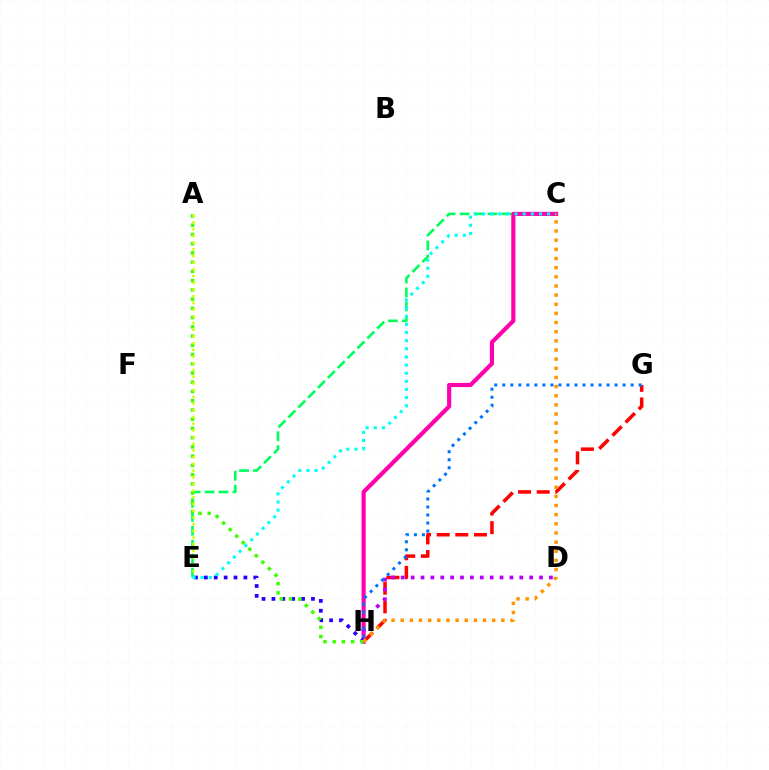{('C', 'E'): [{'color': '#00ff5c', 'line_style': 'dashed', 'thickness': 1.9}, {'color': '#00fff6', 'line_style': 'dotted', 'thickness': 2.21}], ('G', 'H'): [{'color': '#ff0000', 'line_style': 'dashed', 'thickness': 2.53}, {'color': '#0074ff', 'line_style': 'dotted', 'thickness': 2.18}], ('C', 'H'): [{'color': '#ff00ac', 'line_style': 'solid', 'thickness': 2.99}, {'color': '#ff9400', 'line_style': 'dotted', 'thickness': 2.49}], ('D', 'H'): [{'color': '#b900ff', 'line_style': 'dotted', 'thickness': 2.68}], ('E', 'H'): [{'color': '#2500ff', 'line_style': 'dotted', 'thickness': 2.68}], ('A', 'H'): [{'color': '#3dff00', 'line_style': 'dotted', 'thickness': 2.51}], ('A', 'E'): [{'color': '#d1ff00', 'line_style': 'dotted', 'thickness': 1.82}]}